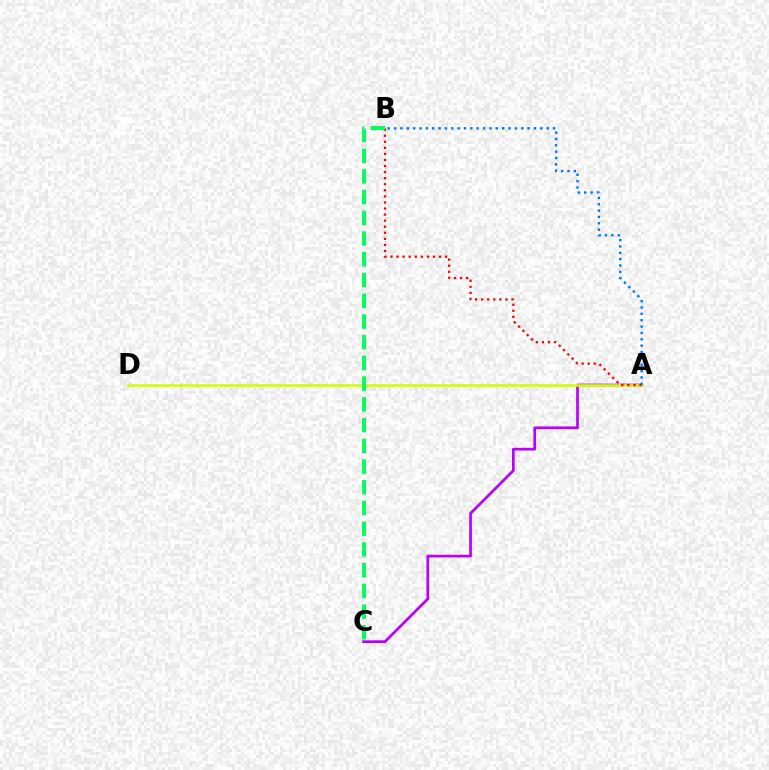{('A', 'C'): [{'color': '#b900ff', 'line_style': 'solid', 'thickness': 1.94}], ('A', 'D'): [{'color': '#d1ff00', 'line_style': 'solid', 'thickness': 1.86}], ('A', 'B'): [{'color': '#ff0000', 'line_style': 'dotted', 'thickness': 1.65}, {'color': '#0074ff', 'line_style': 'dotted', 'thickness': 1.73}], ('B', 'C'): [{'color': '#00ff5c', 'line_style': 'dashed', 'thickness': 2.82}]}